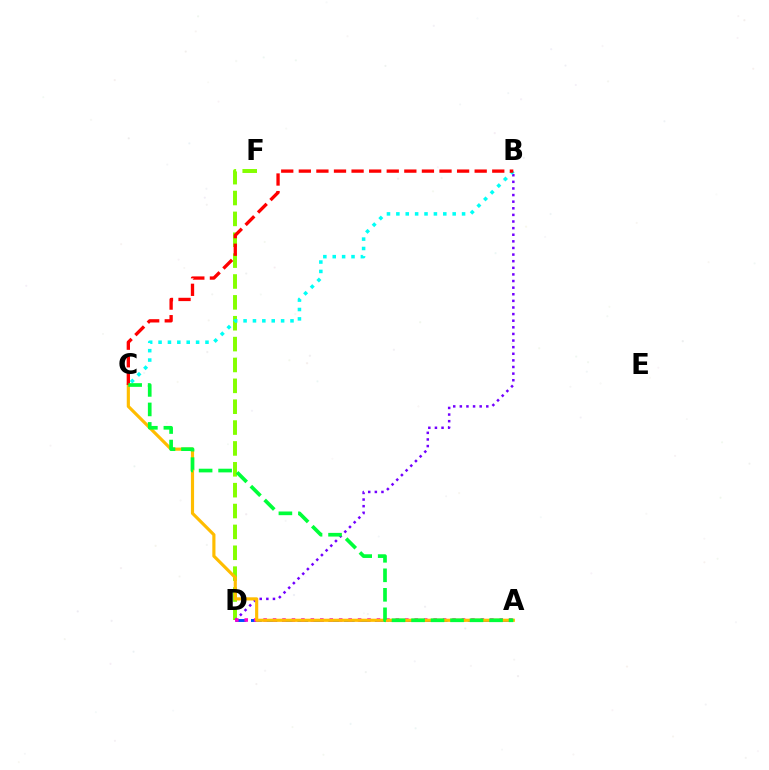{('D', 'F'): [{'color': '#84ff00', 'line_style': 'dashed', 'thickness': 2.83}], ('B', 'D'): [{'color': '#7200ff', 'line_style': 'dotted', 'thickness': 1.8}], ('A', 'D'): [{'color': '#004bff', 'line_style': 'dashed', 'thickness': 2.1}, {'color': '#ff00cf', 'line_style': 'dotted', 'thickness': 2.57}], ('B', 'C'): [{'color': '#00fff6', 'line_style': 'dotted', 'thickness': 2.55}, {'color': '#ff0000', 'line_style': 'dashed', 'thickness': 2.39}], ('A', 'C'): [{'color': '#ffbd00', 'line_style': 'solid', 'thickness': 2.27}, {'color': '#00ff39', 'line_style': 'dashed', 'thickness': 2.65}]}